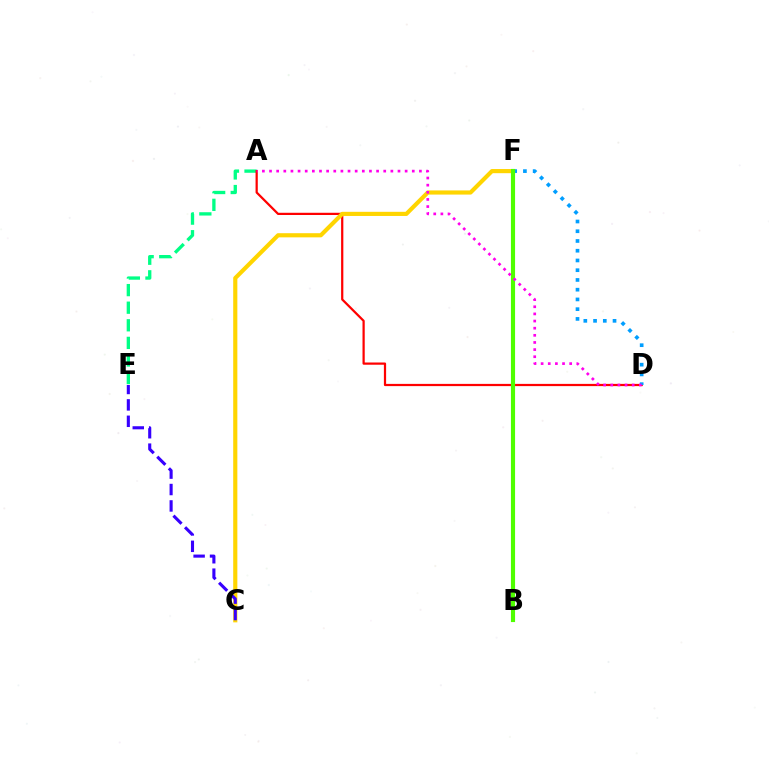{('A', 'E'): [{'color': '#00ff86', 'line_style': 'dashed', 'thickness': 2.39}], ('A', 'D'): [{'color': '#ff0000', 'line_style': 'solid', 'thickness': 1.6}, {'color': '#ff00ed', 'line_style': 'dotted', 'thickness': 1.94}], ('C', 'F'): [{'color': '#ffd500', 'line_style': 'solid', 'thickness': 2.99}], ('D', 'F'): [{'color': '#009eff', 'line_style': 'dotted', 'thickness': 2.65}], ('C', 'E'): [{'color': '#3700ff', 'line_style': 'dashed', 'thickness': 2.23}], ('B', 'F'): [{'color': '#4fff00', 'line_style': 'solid', 'thickness': 2.98}]}